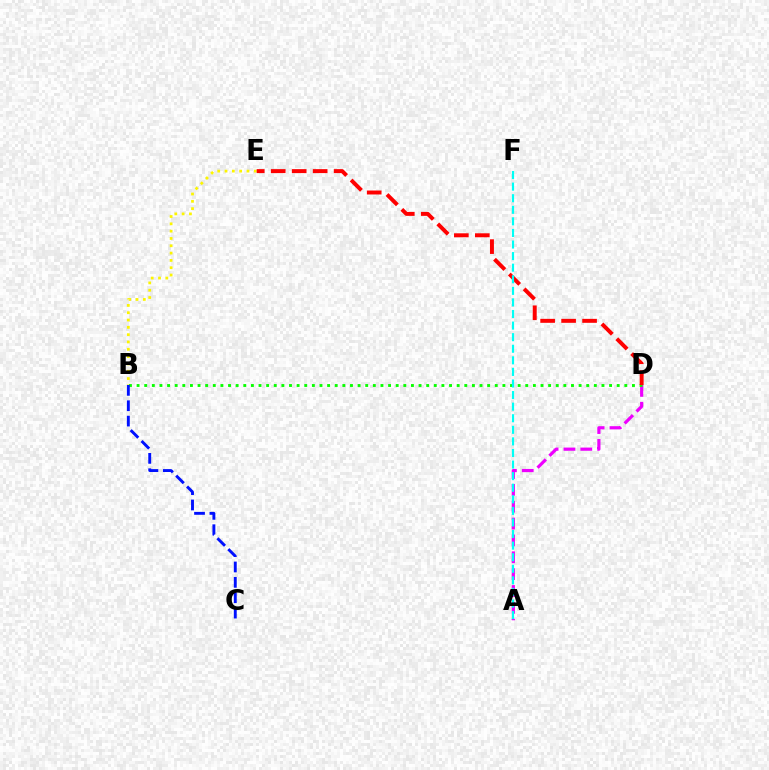{('A', 'D'): [{'color': '#ee00ff', 'line_style': 'dashed', 'thickness': 2.29}], ('B', 'E'): [{'color': '#fcf500', 'line_style': 'dotted', 'thickness': 1.99}], ('B', 'D'): [{'color': '#08ff00', 'line_style': 'dotted', 'thickness': 2.07}], ('D', 'E'): [{'color': '#ff0000', 'line_style': 'dashed', 'thickness': 2.85}], ('B', 'C'): [{'color': '#0010ff', 'line_style': 'dashed', 'thickness': 2.09}], ('A', 'F'): [{'color': '#00fff6', 'line_style': 'dashed', 'thickness': 1.57}]}